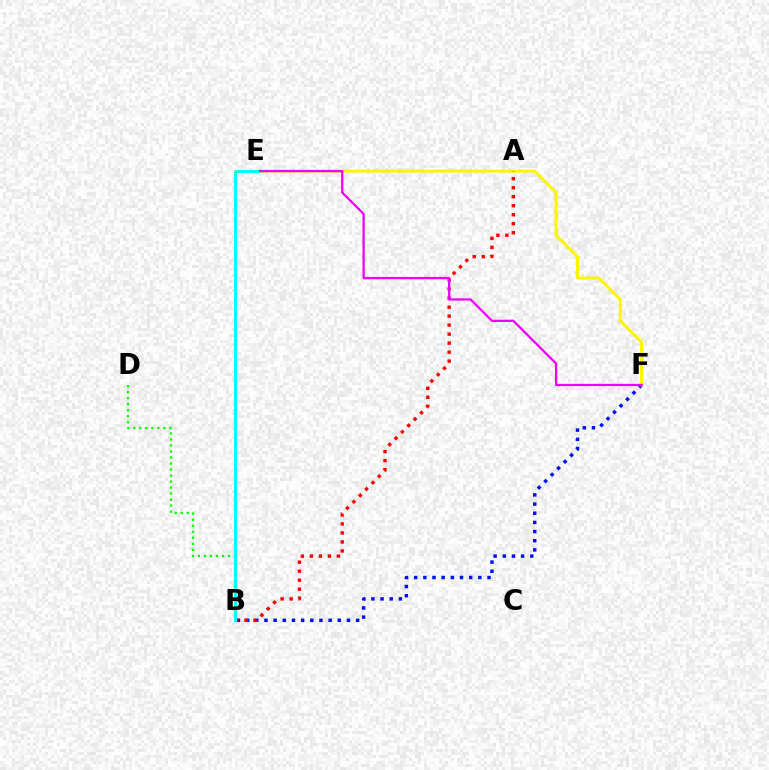{('B', 'F'): [{'color': '#0010ff', 'line_style': 'dotted', 'thickness': 2.49}], ('E', 'F'): [{'color': '#fcf500', 'line_style': 'solid', 'thickness': 2.17}, {'color': '#ee00ff', 'line_style': 'solid', 'thickness': 1.64}], ('A', 'B'): [{'color': '#ff0000', 'line_style': 'dotted', 'thickness': 2.45}], ('B', 'D'): [{'color': '#08ff00', 'line_style': 'dotted', 'thickness': 1.64}], ('B', 'E'): [{'color': '#00fff6', 'line_style': 'solid', 'thickness': 2.16}]}